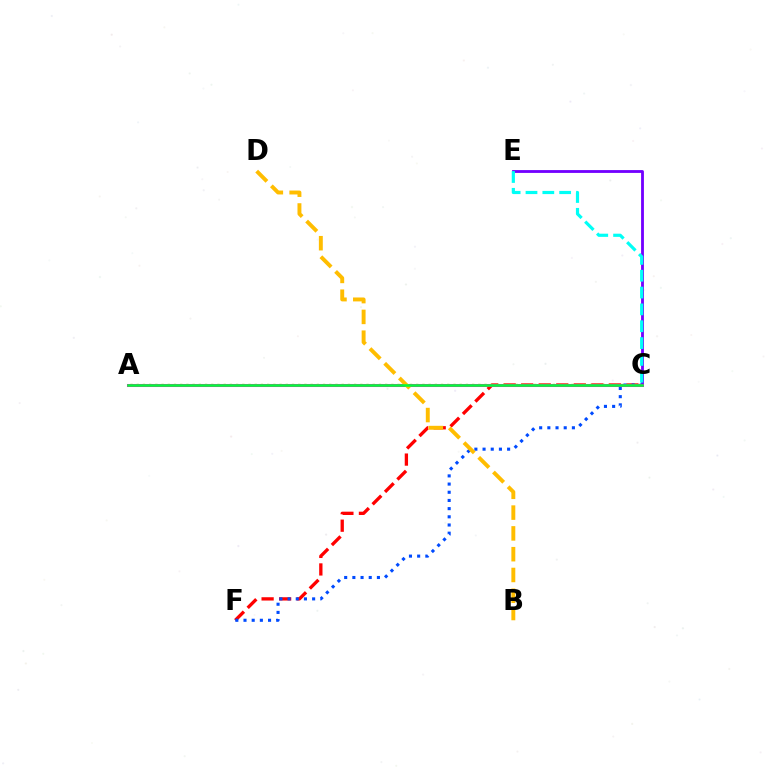{('C', 'F'): [{'color': '#ff0000', 'line_style': 'dashed', 'thickness': 2.38}, {'color': '#004bff', 'line_style': 'dotted', 'thickness': 2.22}], ('C', 'E'): [{'color': '#7200ff', 'line_style': 'solid', 'thickness': 2.03}, {'color': '#00fff6', 'line_style': 'dashed', 'thickness': 2.29}], ('A', 'C'): [{'color': '#84ff00', 'line_style': 'dotted', 'thickness': 1.69}, {'color': '#ff00cf', 'line_style': 'solid', 'thickness': 2.19}, {'color': '#00ff39', 'line_style': 'solid', 'thickness': 1.82}], ('B', 'D'): [{'color': '#ffbd00', 'line_style': 'dashed', 'thickness': 2.82}]}